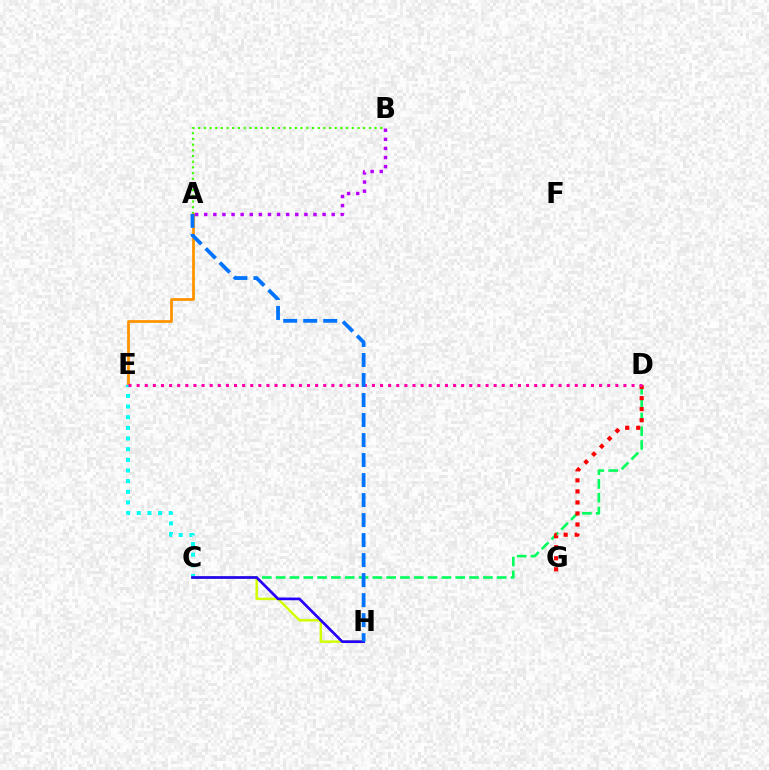{('A', 'B'): [{'color': '#3dff00', 'line_style': 'dotted', 'thickness': 1.55}, {'color': '#b900ff', 'line_style': 'dotted', 'thickness': 2.47}], ('C', 'D'): [{'color': '#00ff5c', 'line_style': 'dashed', 'thickness': 1.88}], ('A', 'E'): [{'color': '#ff9400', 'line_style': 'solid', 'thickness': 1.98}], ('C', 'E'): [{'color': '#00fff6', 'line_style': 'dotted', 'thickness': 2.9}], ('C', 'H'): [{'color': '#d1ff00', 'line_style': 'solid', 'thickness': 1.77}, {'color': '#2500ff', 'line_style': 'solid', 'thickness': 1.93}], ('D', 'G'): [{'color': '#ff0000', 'line_style': 'dotted', 'thickness': 3.0}], ('D', 'E'): [{'color': '#ff00ac', 'line_style': 'dotted', 'thickness': 2.2}], ('A', 'H'): [{'color': '#0074ff', 'line_style': 'dashed', 'thickness': 2.72}]}